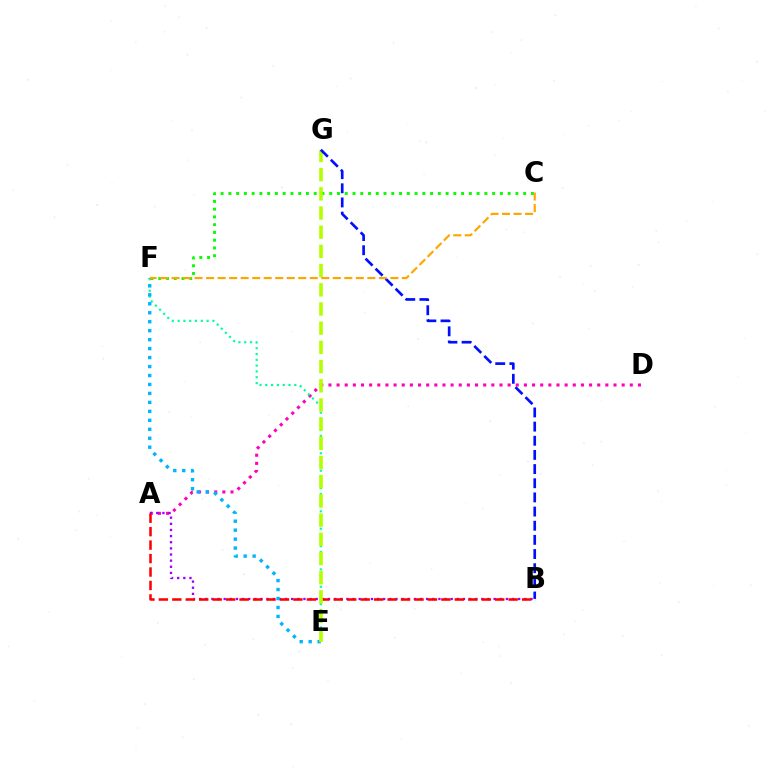{('A', 'D'): [{'color': '#ff00bd', 'line_style': 'dotted', 'thickness': 2.21}], ('A', 'B'): [{'color': '#9b00ff', 'line_style': 'dotted', 'thickness': 1.67}, {'color': '#ff0000', 'line_style': 'dashed', 'thickness': 1.83}], ('E', 'F'): [{'color': '#00ff9d', 'line_style': 'dotted', 'thickness': 1.58}, {'color': '#00b5ff', 'line_style': 'dotted', 'thickness': 2.44}], ('C', 'F'): [{'color': '#08ff00', 'line_style': 'dotted', 'thickness': 2.11}, {'color': '#ffa500', 'line_style': 'dashed', 'thickness': 1.56}], ('E', 'G'): [{'color': '#b3ff00', 'line_style': 'dashed', 'thickness': 2.61}], ('B', 'G'): [{'color': '#0010ff', 'line_style': 'dashed', 'thickness': 1.92}]}